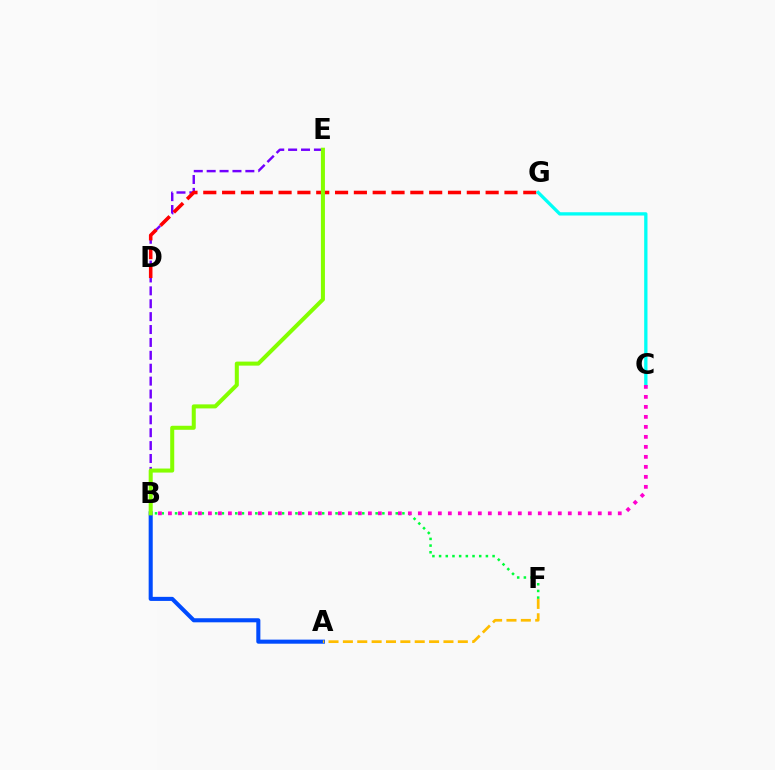{('B', 'E'): [{'color': '#7200ff', 'line_style': 'dashed', 'thickness': 1.75}, {'color': '#84ff00', 'line_style': 'solid', 'thickness': 2.9}], ('A', 'B'): [{'color': '#004bff', 'line_style': 'solid', 'thickness': 2.93}], ('B', 'F'): [{'color': '#00ff39', 'line_style': 'dotted', 'thickness': 1.82}], ('D', 'G'): [{'color': '#ff0000', 'line_style': 'dashed', 'thickness': 2.56}], ('C', 'G'): [{'color': '#00fff6', 'line_style': 'solid', 'thickness': 2.38}], ('A', 'F'): [{'color': '#ffbd00', 'line_style': 'dashed', 'thickness': 1.95}], ('B', 'C'): [{'color': '#ff00cf', 'line_style': 'dotted', 'thickness': 2.72}]}